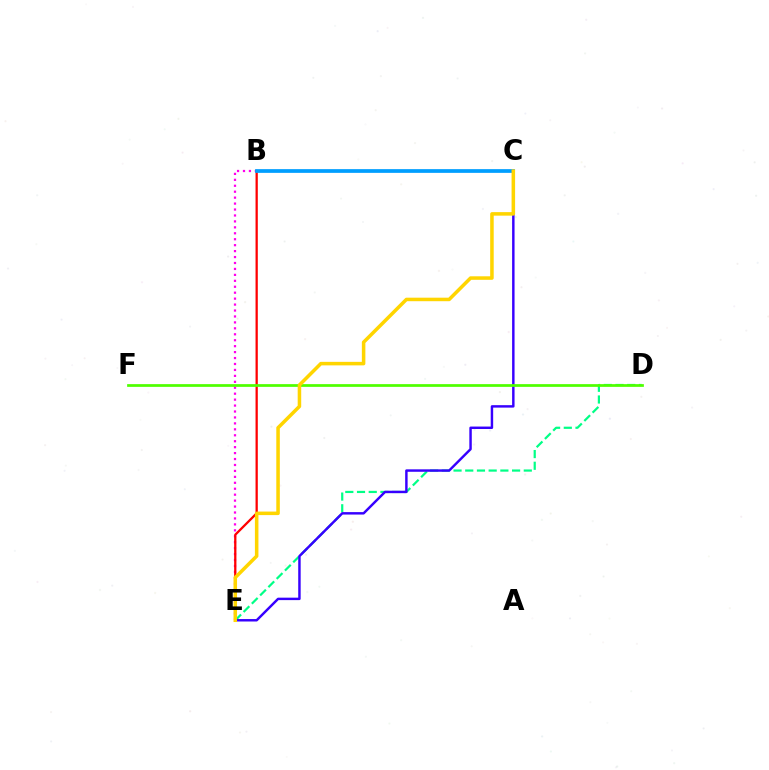{('B', 'E'): [{'color': '#ff00ed', 'line_style': 'dotted', 'thickness': 1.61}, {'color': '#ff0000', 'line_style': 'solid', 'thickness': 1.64}], ('D', 'E'): [{'color': '#00ff86', 'line_style': 'dashed', 'thickness': 1.59}], ('C', 'E'): [{'color': '#3700ff', 'line_style': 'solid', 'thickness': 1.76}, {'color': '#ffd500', 'line_style': 'solid', 'thickness': 2.54}], ('B', 'C'): [{'color': '#009eff', 'line_style': 'solid', 'thickness': 2.68}], ('D', 'F'): [{'color': '#4fff00', 'line_style': 'solid', 'thickness': 1.96}]}